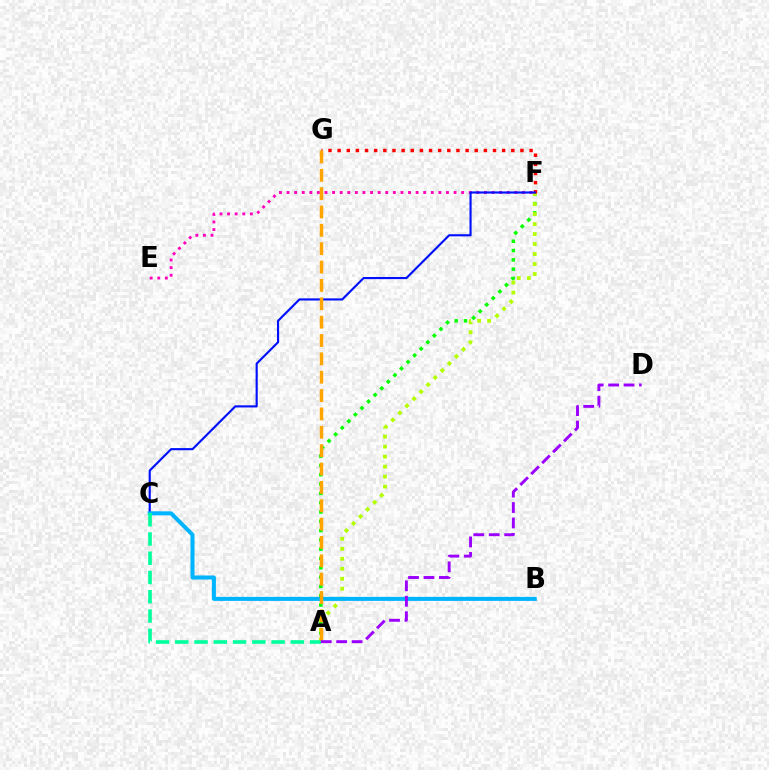{('A', 'F'): [{'color': '#08ff00', 'line_style': 'dotted', 'thickness': 2.53}, {'color': '#b3ff00', 'line_style': 'dotted', 'thickness': 2.71}], ('F', 'G'): [{'color': '#ff0000', 'line_style': 'dotted', 'thickness': 2.48}], ('E', 'F'): [{'color': '#ff00bd', 'line_style': 'dotted', 'thickness': 2.06}], ('C', 'F'): [{'color': '#0010ff', 'line_style': 'solid', 'thickness': 1.54}], ('B', 'C'): [{'color': '#00b5ff', 'line_style': 'solid', 'thickness': 2.9}], ('A', 'C'): [{'color': '#00ff9d', 'line_style': 'dashed', 'thickness': 2.62}], ('A', 'G'): [{'color': '#ffa500', 'line_style': 'dashed', 'thickness': 2.49}], ('A', 'D'): [{'color': '#9b00ff', 'line_style': 'dashed', 'thickness': 2.1}]}